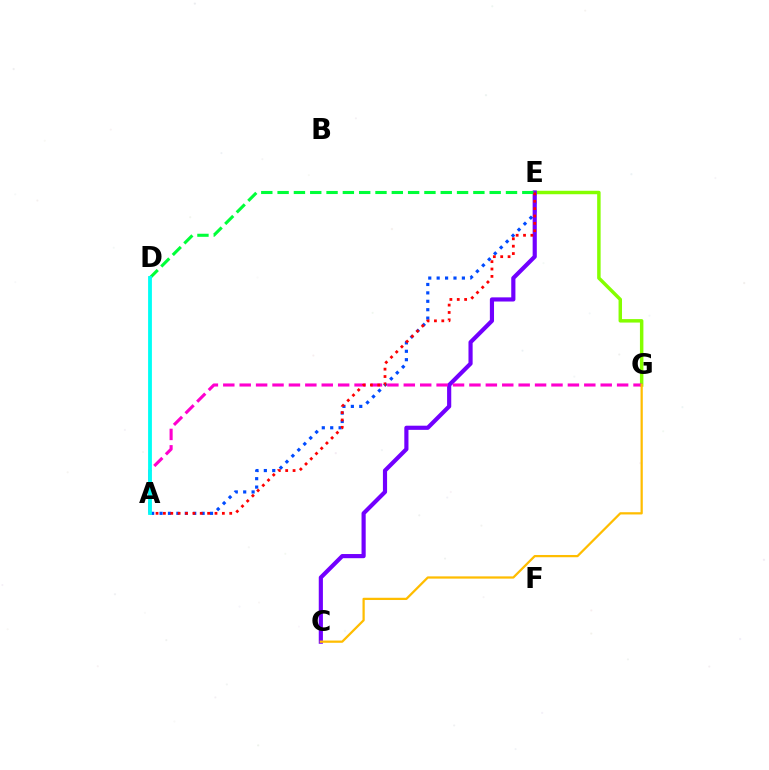{('E', 'G'): [{'color': '#84ff00', 'line_style': 'solid', 'thickness': 2.49}], ('A', 'E'): [{'color': '#004bff', 'line_style': 'dotted', 'thickness': 2.28}, {'color': '#ff0000', 'line_style': 'dotted', 'thickness': 2.0}], ('C', 'E'): [{'color': '#7200ff', 'line_style': 'solid', 'thickness': 2.99}], ('D', 'E'): [{'color': '#00ff39', 'line_style': 'dashed', 'thickness': 2.22}], ('A', 'G'): [{'color': '#ff00cf', 'line_style': 'dashed', 'thickness': 2.23}], ('C', 'G'): [{'color': '#ffbd00', 'line_style': 'solid', 'thickness': 1.62}], ('A', 'D'): [{'color': '#00fff6', 'line_style': 'solid', 'thickness': 2.74}]}